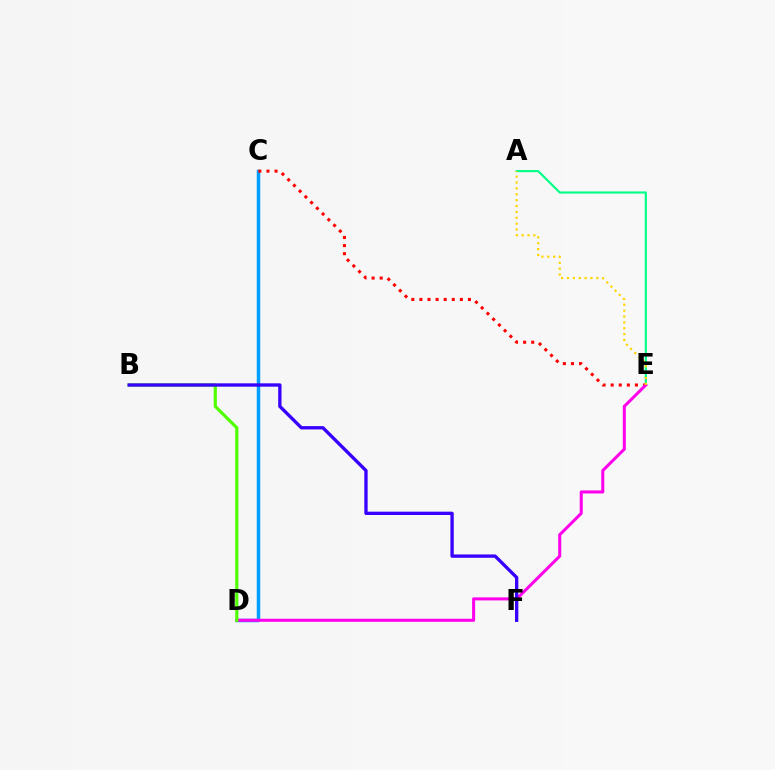{('A', 'E'): [{'color': '#00ff86', 'line_style': 'solid', 'thickness': 1.54}, {'color': '#ffd500', 'line_style': 'dotted', 'thickness': 1.6}], ('C', 'D'): [{'color': '#009eff', 'line_style': 'solid', 'thickness': 2.51}], ('C', 'E'): [{'color': '#ff0000', 'line_style': 'dotted', 'thickness': 2.2}], ('D', 'E'): [{'color': '#ff00ed', 'line_style': 'solid', 'thickness': 2.19}], ('B', 'D'): [{'color': '#4fff00', 'line_style': 'solid', 'thickness': 2.28}], ('B', 'F'): [{'color': '#3700ff', 'line_style': 'solid', 'thickness': 2.4}]}